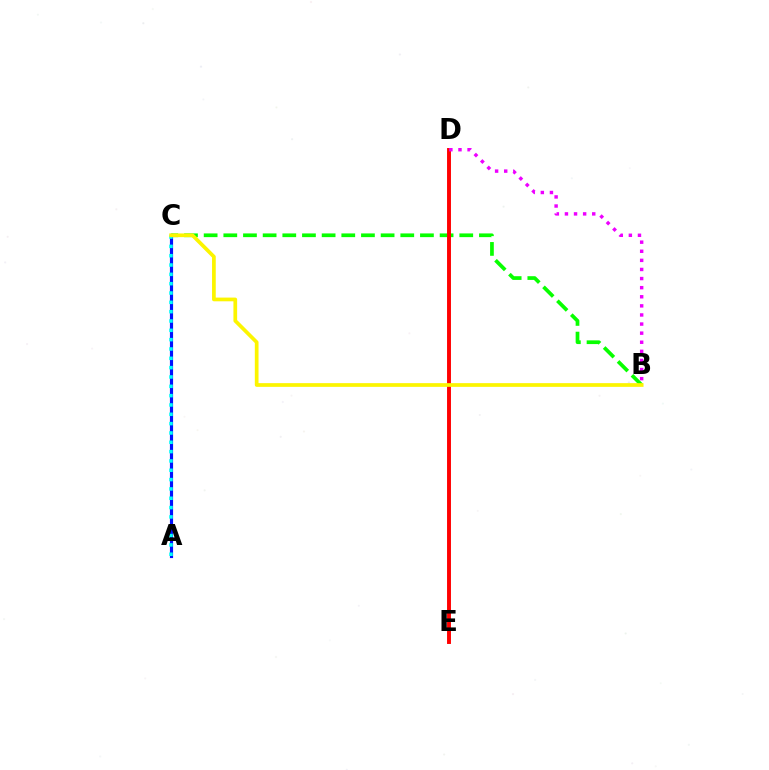{('B', 'C'): [{'color': '#08ff00', 'line_style': 'dashed', 'thickness': 2.67}, {'color': '#fcf500', 'line_style': 'solid', 'thickness': 2.67}], ('A', 'C'): [{'color': '#0010ff', 'line_style': 'solid', 'thickness': 2.27}, {'color': '#00fff6', 'line_style': 'dotted', 'thickness': 2.53}], ('D', 'E'): [{'color': '#ff0000', 'line_style': 'solid', 'thickness': 2.82}], ('B', 'D'): [{'color': '#ee00ff', 'line_style': 'dotted', 'thickness': 2.47}]}